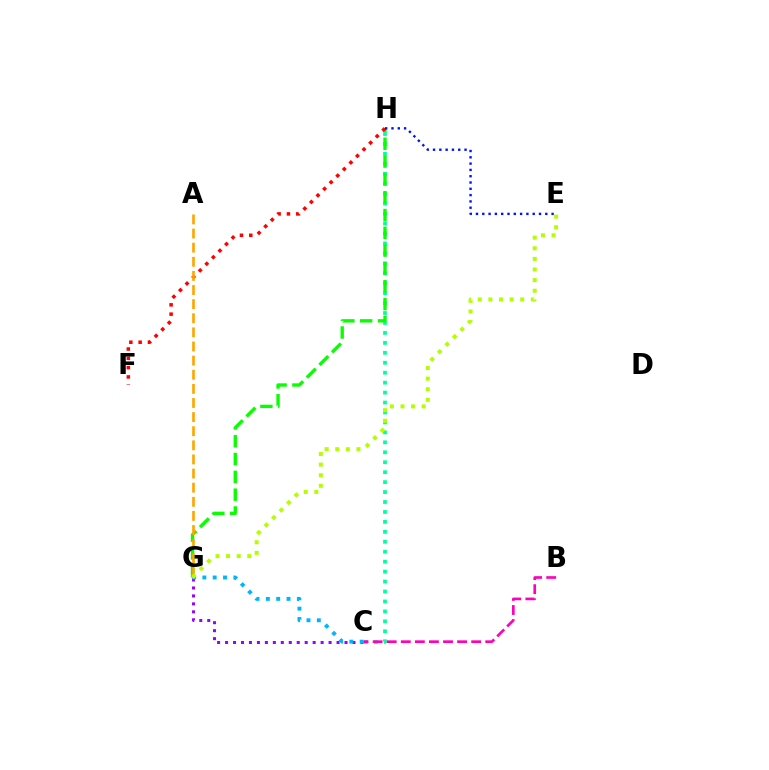{('C', 'H'): [{'color': '#00ff9d', 'line_style': 'dotted', 'thickness': 2.7}], ('G', 'H'): [{'color': '#08ff00', 'line_style': 'dashed', 'thickness': 2.42}], ('F', 'H'): [{'color': '#ff0000', 'line_style': 'dotted', 'thickness': 2.53}], ('E', 'H'): [{'color': '#0010ff', 'line_style': 'dotted', 'thickness': 1.71}], ('C', 'G'): [{'color': '#9b00ff', 'line_style': 'dotted', 'thickness': 2.16}, {'color': '#00b5ff', 'line_style': 'dotted', 'thickness': 2.81}], ('A', 'G'): [{'color': '#ffa500', 'line_style': 'dashed', 'thickness': 1.92}], ('E', 'G'): [{'color': '#b3ff00', 'line_style': 'dotted', 'thickness': 2.88}], ('B', 'C'): [{'color': '#ff00bd', 'line_style': 'dashed', 'thickness': 1.91}]}